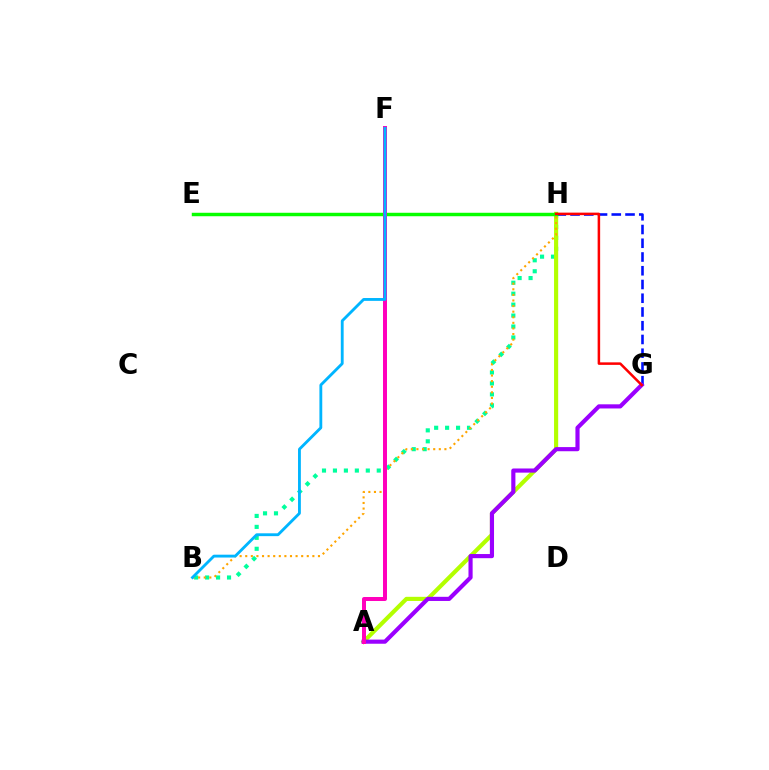{('B', 'H'): [{'color': '#00ff9d', 'line_style': 'dotted', 'thickness': 2.98}, {'color': '#ffa500', 'line_style': 'dotted', 'thickness': 1.52}], ('A', 'H'): [{'color': '#b3ff00', 'line_style': 'solid', 'thickness': 2.98}], ('G', 'H'): [{'color': '#0010ff', 'line_style': 'dashed', 'thickness': 1.87}, {'color': '#ff0000', 'line_style': 'solid', 'thickness': 1.81}], ('A', 'G'): [{'color': '#9b00ff', 'line_style': 'solid', 'thickness': 2.99}], ('E', 'H'): [{'color': '#08ff00', 'line_style': 'solid', 'thickness': 2.49}], ('A', 'F'): [{'color': '#ff00bd', 'line_style': 'solid', 'thickness': 2.87}], ('B', 'F'): [{'color': '#00b5ff', 'line_style': 'solid', 'thickness': 2.05}]}